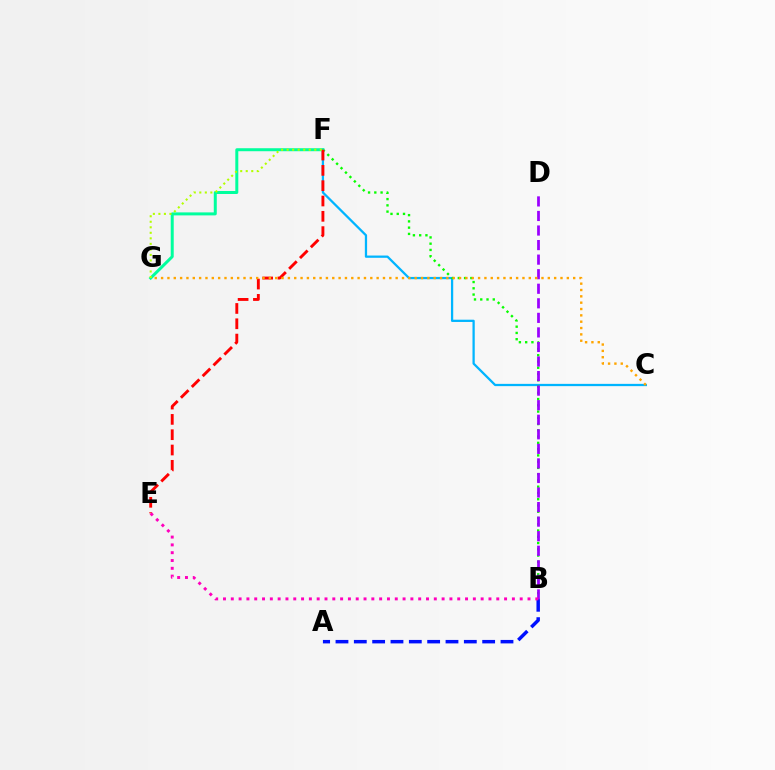{('C', 'F'): [{'color': '#00b5ff', 'line_style': 'solid', 'thickness': 1.63}], ('B', 'F'): [{'color': '#08ff00', 'line_style': 'dotted', 'thickness': 1.7}], ('F', 'G'): [{'color': '#00ff9d', 'line_style': 'solid', 'thickness': 2.15}, {'color': '#b3ff00', 'line_style': 'dotted', 'thickness': 1.5}], ('A', 'B'): [{'color': '#0010ff', 'line_style': 'dashed', 'thickness': 2.49}], ('E', 'F'): [{'color': '#ff0000', 'line_style': 'dashed', 'thickness': 2.08}], ('B', 'D'): [{'color': '#9b00ff', 'line_style': 'dashed', 'thickness': 1.98}], ('B', 'E'): [{'color': '#ff00bd', 'line_style': 'dotted', 'thickness': 2.12}], ('C', 'G'): [{'color': '#ffa500', 'line_style': 'dotted', 'thickness': 1.72}]}